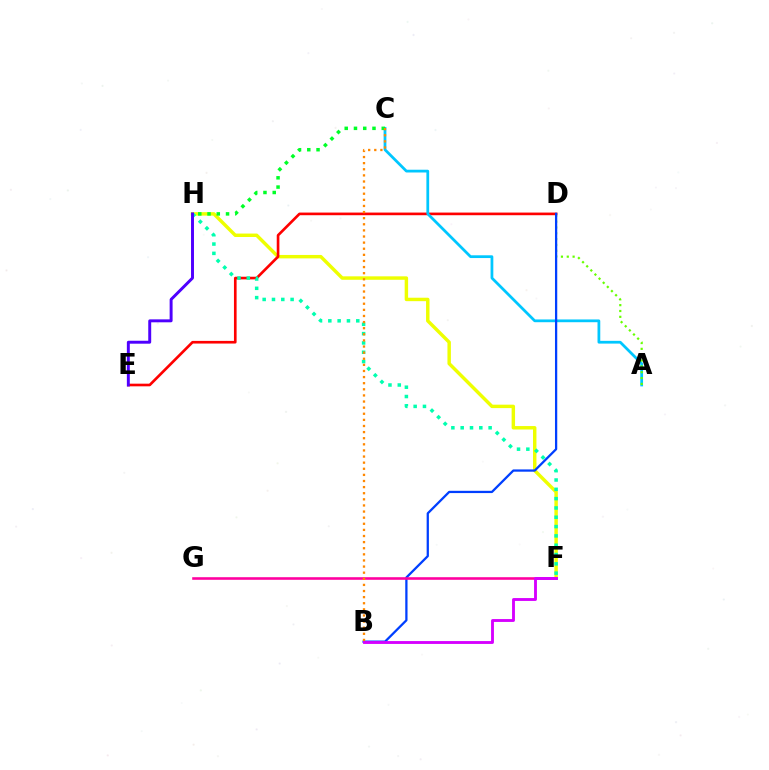{('F', 'H'): [{'color': '#eeff00', 'line_style': 'solid', 'thickness': 2.48}, {'color': '#00ffaf', 'line_style': 'dotted', 'thickness': 2.53}], ('D', 'E'): [{'color': '#ff0000', 'line_style': 'solid', 'thickness': 1.91}], ('A', 'C'): [{'color': '#00c7ff', 'line_style': 'solid', 'thickness': 1.99}], ('A', 'D'): [{'color': '#66ff00', 'line_style': 'dotted', 'thickness': 1.59}], ('C', 'H'): [{'color': '#00ff27', 'line_style': 'dotted', 'thickness': 2.52}], ('B', 'D'): [{'color': '#003fff', 'line_style': 'solid', 'thickness': 1.63}], ('E', 'H'): [{'color': '#4f00ff', 'line_style': 'solid', 'thickness': 2.12}], ('F', 'G'): [{'color': '#ff00a0', 'line_style': 'solid', 'thickness': 1.87}], ('B', 'F'): [{'color': '#d600ff', 'line_style': 'solid', 'thickness': 2.06}], ('B', 'C'): [{'color': '#ff8800', 'line_style': 'dotted', 'thickness': 1.66}]}